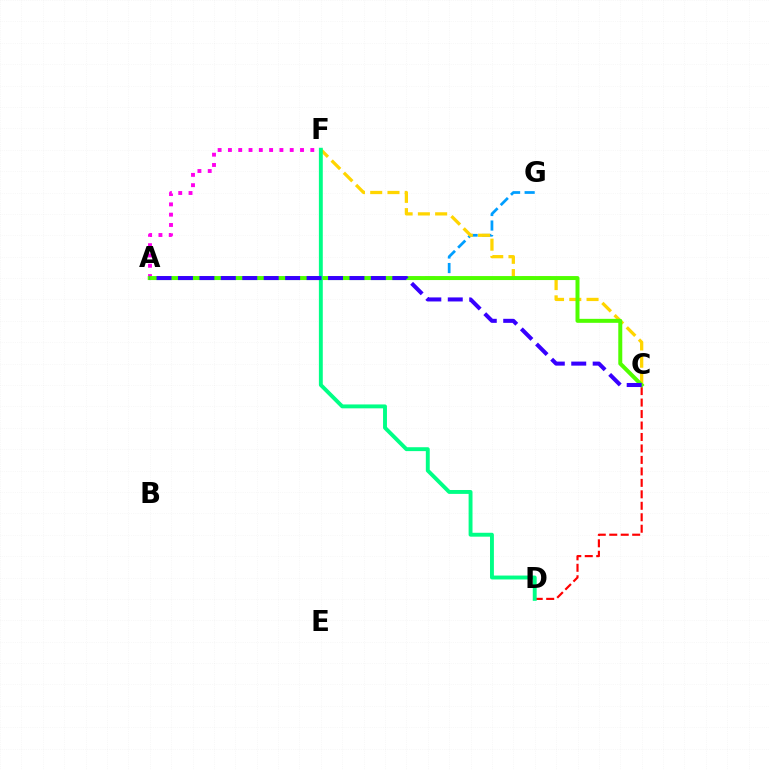{('A', 'F'): [{'color': '#ff00ed', 'line_style': 'dotted', 'thickness': 2.8}], ('A', 'G'): [{'color': '#009eff', 'line_style': 'dashed', 'thickness': 1.98}], ('C', 'D'): [{'color': '#ff0000', 'line_style': 'dashed', 'thickness': 1.56}], ('C', 'F'): [{'color': '#ffd500', 'line_style': 'dashed', 'thickness': 2.35}], ('A', 'C'): [{'color': '#4fff00', 'line_style': 'solid', 'thickness': 2.87}, {'color': '#3700ff', 'line_style': 'dashed', 'thickness': 2.91}], ('D', 'F'): [{'color': '#00ff86', 'line_style': 'solid', 'thickness': 2.81}]}